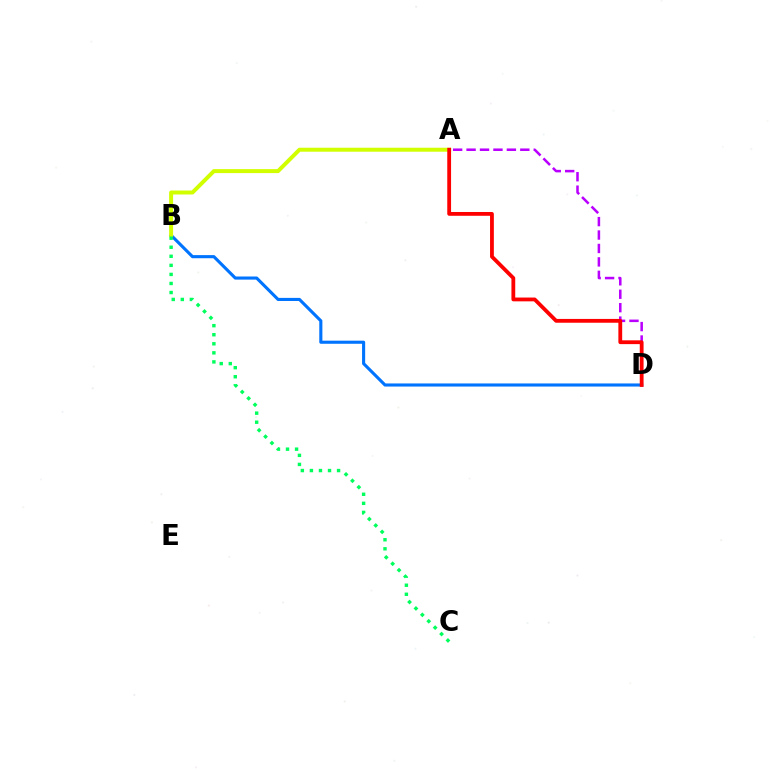{('B', 'D'): [{'color': '#0074ff', 'line_style': 'solid', 'thickness': 2.24}], ('A', 'B'): [{'color': '#d1ff00', 'line_style': 'solid', 'thickness': 2.87}], ('A', 'D'): [{'color': '#b900ff', 'line_style': 'dashed', 'thickness': 1.82}, {'color': '#ff0000', 'line_style': 'solid', 'thickness': 2.74}], ('B', 'C'): [{'color': '#00ff5c', 'line_style': 'dotted', 'thickness': 2.46}]}